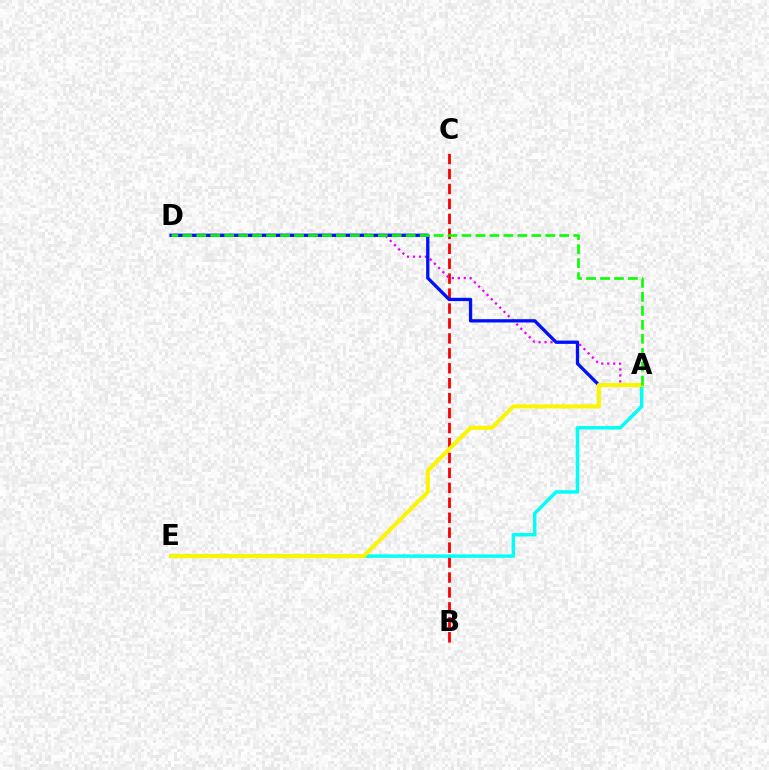{('B', 'C'): [{'color': '#ff0000', 'line_style': 'dashed', 'thickness': 2.03}], ('A', 'D'): [{'color': '#ee00ff', 'line_style': 'dotted', 'thickness': 1.62}, {'color': '#0010ff', 'line_style': 'solid', 'thickness': 2.37}, {'color': '#08ff00', 'line_style': 'dashed', 'thickness': 1.9}], ('A', 'E'): [{'color': '#00fff6', 'line_style': 'solid', 'thickness': 2.49}, {'color': '#fcf500', 'line_style': 'solid', 'thickness': 2.91}]}